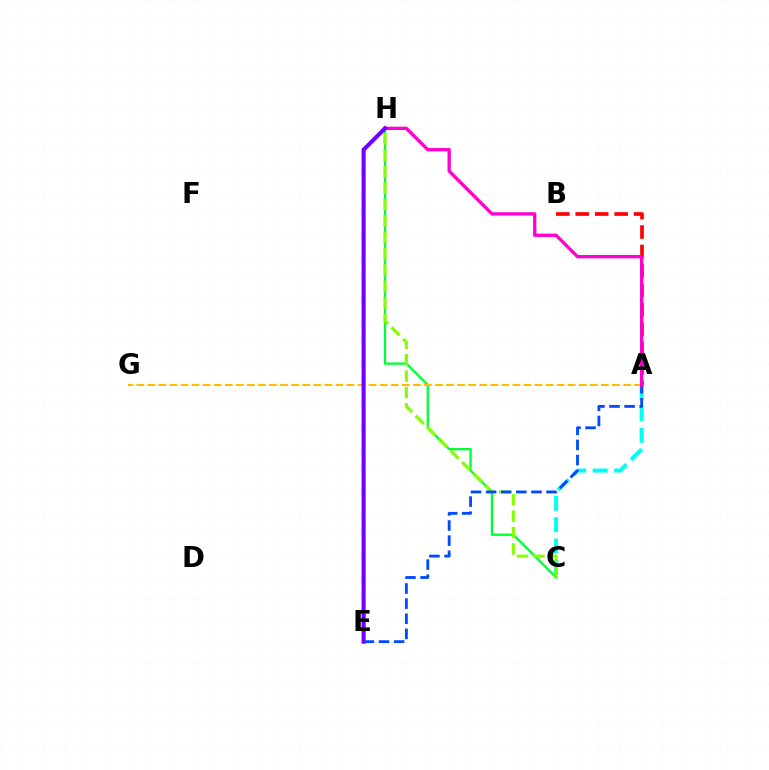{('A', 'C'): [{'color': '#00fff6', 'line_style': 'dashed', 'thickness': 2.91}], ('C', 'H'): [{'color': '#00ff39', 'line_style': 'solid', 'thickness': 1.66}, {'color': '#84ff00', 'line_style': 'dashed', 'thickness': 2.23}], ('A', 'G'): [{'color': '#ffbd00', 'line_style': 'dashed', 'thickness': 1.5}], ('A', 'E'): [{'color': '#004bff', 'line_style': 'dashed', 'thickness': 2.05}], ('A', 'B'): [{'color': '#ff0000', 'line_style': 'dashed', 'thickness': 2.64}], ('A', 'H'): [{'color': '#ff00cf', 'line_style': 'solid', 'thickness': 2.39}], ('E', 'H'): [{'color': '#7200ff', 'line_style': 'solid', 'thickness': 2.94}]}